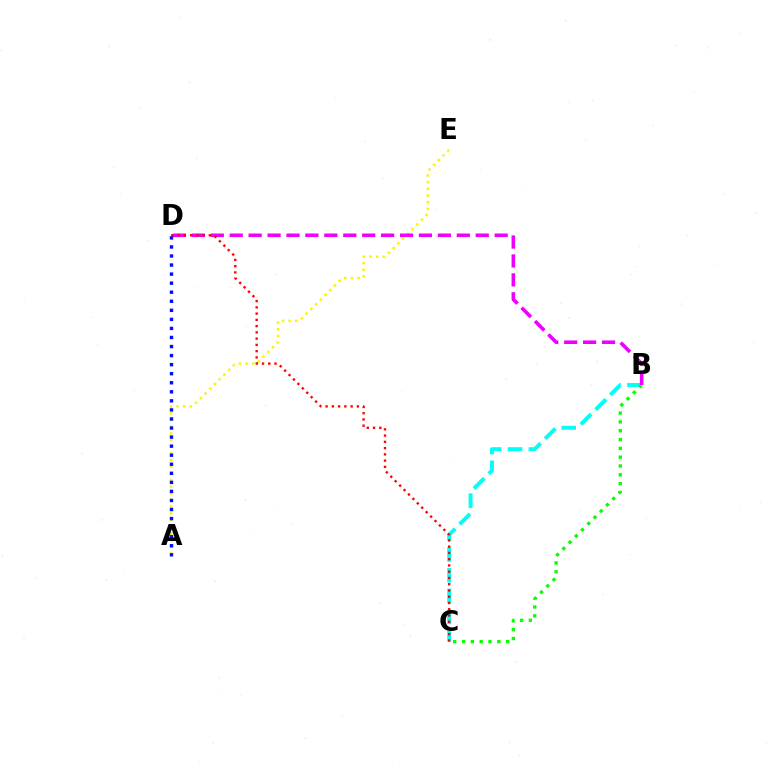{('B', 'C'): [{'color': '#00fff6', 'line_style': 'dashed', 'thickness': 2.83}, {'color': '#08ff00', 'line_style': 'dotted', 'thickness': 2.4}], ('A', 'E'): [{'color': '#fcf500', 'line_style': 'dotted', 'thickness': 1.81}], ('B', 'D'): [{'color': '#ee00ff', 'line_style': 'dashed', 'thickness': 2.57}], ('C', 'D'): [{'color': '#ff0000', 'line_style': 'dotted', 'thickness': 1.7}], ('A', 'D'): [{'color': '#0010ff', 'line_style': 'dotted', 'thickness': 2.46}]}